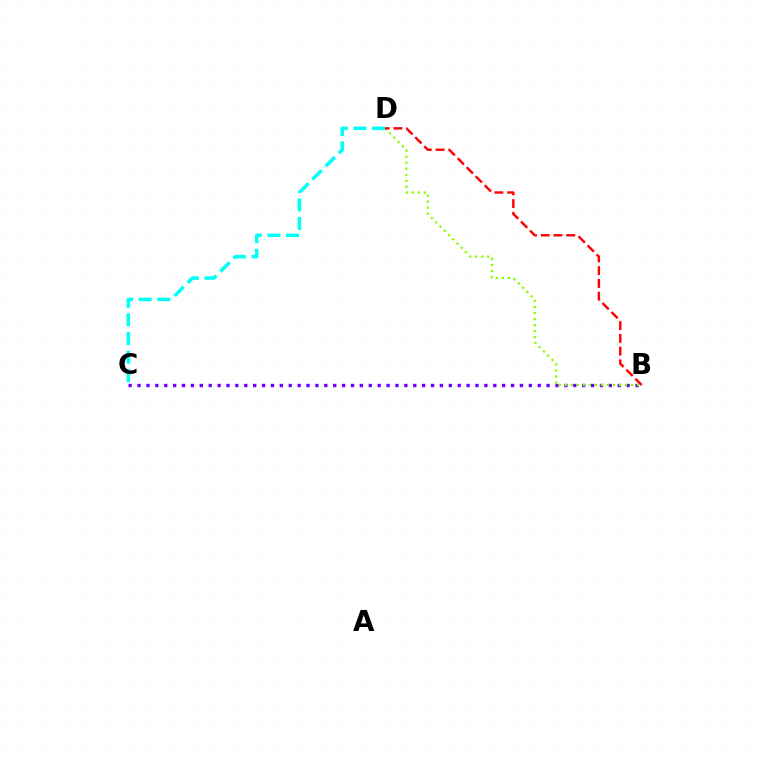{('B', 'C'): [{'color': '#7200ff', 'line_style': 'dotted', 'thickness': 2.42}], ('B', 'D'): [{'color': '#84ff00', 'line_style': 'dotted', 'thickness': 1.64}, {'color': '#ff0000', 'line_style': 'dashed', 'thickness': 1.73}], ('C', 'D'): [{'color': '#00fff6', 'line_style': 'dashed', 'thickness': 2.53}]}